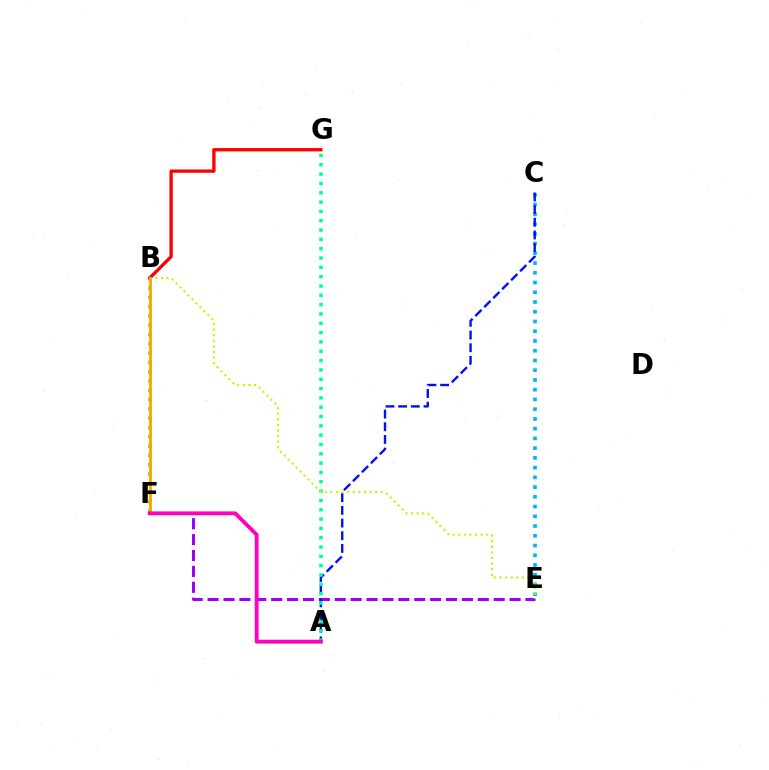{('E', 'F'): [{'color': '#9b00ff', 'line_style': 'dashed', 'thickness': 2.16}], ('C', 'E'): [{'color': '#00b5ff', 'line_style': 'dotted', 'thickness': 2.65}], ('A', 'C'): [{'color': '#0010ff', 'line_style': 'dashed', 'thickness': 1.72}], ('B', 'F'): [{'color': '#08ff00', 'line_style': 'dotted', 'thickness': 2.53}, {'color': '#ffa500', 'line_style': 'solid', 'thickness': 2.08}], ('A', 'G'): [{'color': '#00ff9d', 'line_style': 'dotted', 'thickness': 2.53}], ('B', 'G'): [{'color': '#ff0000', 'line_style': 'solid', 'thickness': 2.39}], ('B', 'E'): [{'color': '#b3ff00', 'line_style': 'dotted', 'thickness': 1.52}], ('A', 'F'): [{'color': '#ff00bd', 'line_style': 'solid', 'thickness': 2.77}]}